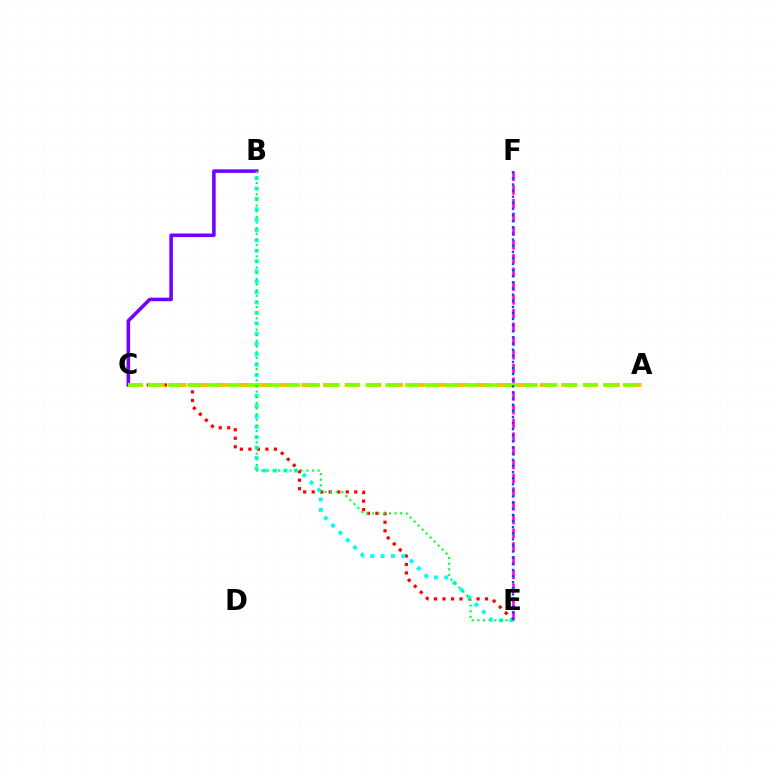{('B', 'C'): [{'color': '#7200ff', 'line_style': 'solid', 'thickness': 2.56}], ('C', 'E'): [{'color': '#ff0000', 'line_style': 'dotted', 'thickness': 2.31}], ('A', 'C'): [{'color': '#ffbd00', 'line_style': 'dashed', 'thickness': 2.94}, {'color': '#84ff00', 'line_style': 'dashed', 'thickness': 2.69}], ('B', 'E'): [{'color': '#00fff6', 'line_style': 'dotted', 'thickness': 2.81}, {'color': '#00ff39', 'line_style': 'dotted', 'thickness': 1.53}], ('E', 'F'): [{'color': '#ff00cf', 'line_style': 'dashed', 'thickness': 1.87}, {'color': '#004bff', 'line_style': 'dotted', 'thickness': 1.66}]}